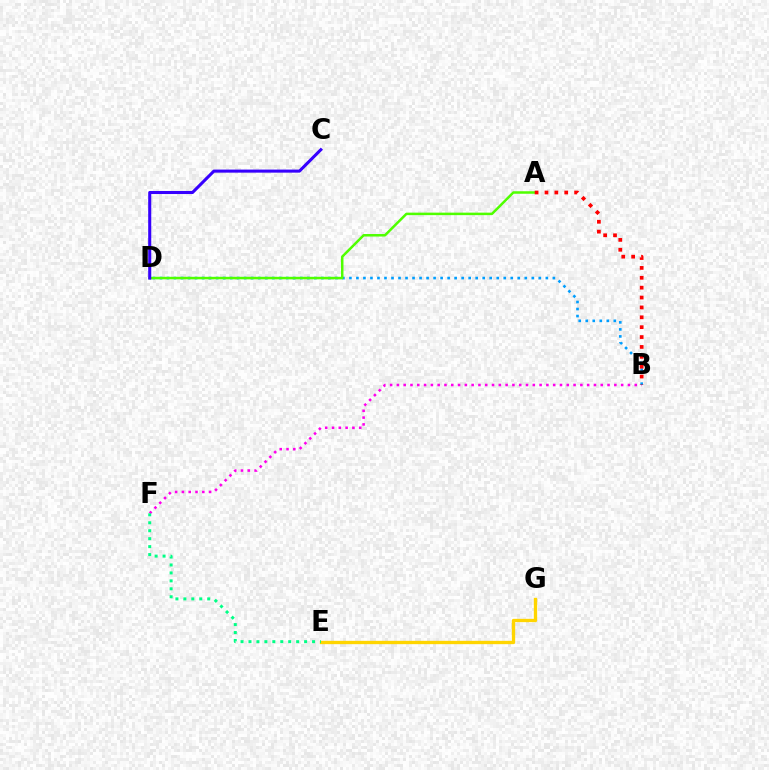{('B', 'F'): [{'color': '#ff00ed', 'line_style': 'dotted', 'thickness': 1.85}], ('B', 'D'): [{'color': '#009eff', 'line_style': 'dotted', 'thickness': 1.91}], ('A', 'D'): [{'color': '#4fff00', 'line_style': 'solid', 'thickness': 1.8}], ('C', 'D'): [{'color': '#3700ff', 'line_style': 'solid', 'thickness': 2.21}], ('E', 'G'): [{'color': '#ffd500', 'line_style': 'solid', 'thickness': 2.39}], ('A', 'B'): [{'color': '#ff0000', 'line_style': 'dotted', 'thickness': 2.68}], ('E', 'F'): [{'color': '#00ff86', 'line_style': 'dotted', 'thickness': 2.16}]}